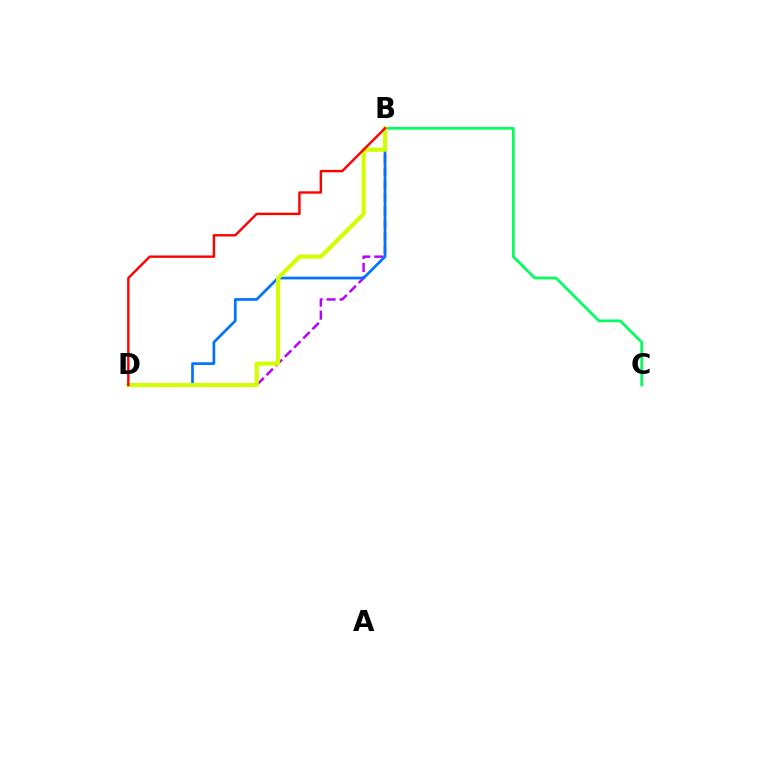{('B', 'D'): [{'color': '#b900ff', 'line_style': 'dashed', 'thickness': 1.77}, {'color': '#0074ff', 'line_style': 'solid', 'thickness': 1.95}, {'color': '#d1ff00', 'line_style': 'solid', 'thickness': 2.96}, {'color': '#ff0000', 'line_style': 'solid', 'thickness': 1.73}], ('B', 'C'): [{'color': '#00ff5c', 'line_style': 'solid', 'thickness': 1.95}]}